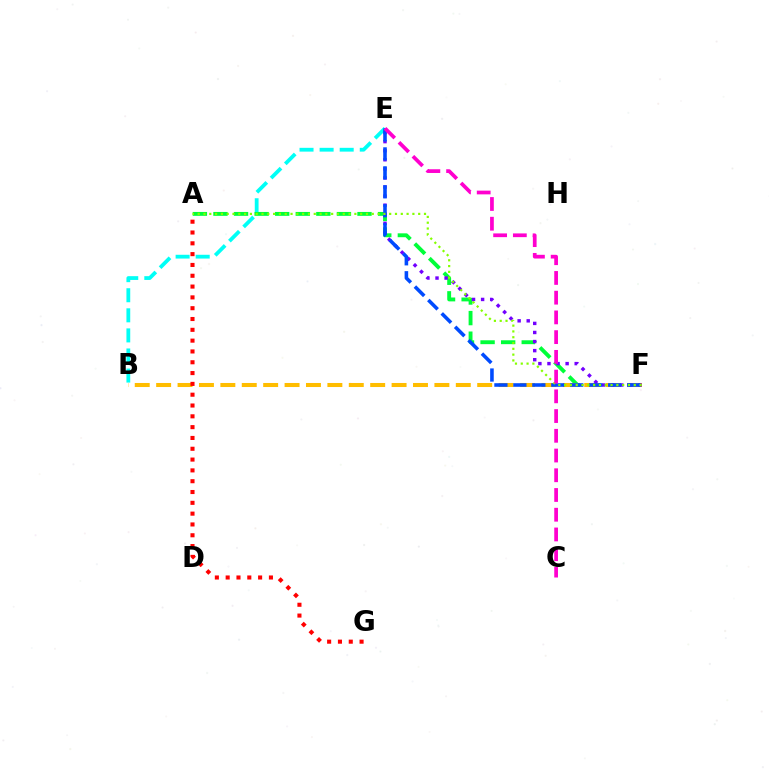{('B', 'E'): [{'color': '#00fff6', 'line_style': 'dashed', 'thickness': 2.73}], ('A', 'F'): [{'color': '#00ff39', 'line_style': 'dashed', 'thickness': 2.8}, {'color': '#84ff00', 'line_style': 'dotted', 'thickness': 1.58}], ('B', 'F'): [{'color': '#ffbd00', 'line_style': 'dashed', 'thickness': 2.91}], ('E', 'F'): [{'color': '#7200ff', 'line_style': 'dotted', 'thickness': 2.47}, {'color': '#004bff', 'line_style': 'dashed', 'thickness': 2.58}], ('A', 'G'): [{'color': '#ff0000', 'line_style': 'dotted', 'thickness': 2.94}], ('C', 'E'): [{'color': '#ff00cf', 'line_style': 'dashed', 'thickness': 2.68}]}